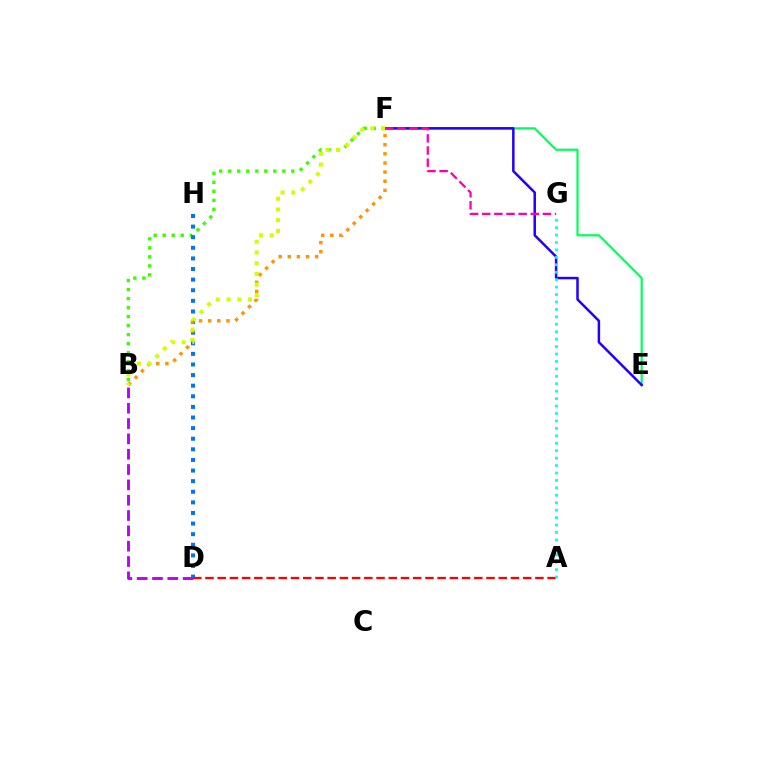{('B', 'D'): [{'color': '#b900ff', 'line_style': 'dashed', 'thickness': 2.08}], ('B', 'F'): [{'color': '#3dff00', 'line_style': 'dotted', 'thickness': 2.45}, {'color': '#ff9400', 'line_style': 'dotted', 'thickness': 2.48}, {'color': '#d1ff00', 'line_style': 'dotted', 'thickness': 2.92}], ('D', 'H'): [{'color': '#0074ff', 'line_style': 'dotted', 'thickness': 2.88}], ('A', 'D'): [{'color': '#ff0000', 'line_style': 'dashed', 'thickness': 1.66}], ('E', 'F'): [{'color': '#00ff5c', 'line_style': 'solid', 'thickness': 1.58}, {'color': '#2500ff', 'line_style': 'solid', 'thickness': 1.8}], ('A', 'G'): [{'color': '#00fff6', 'line_style': 'dotted', 'thickness': 2.02}], ('F', 'G'): [{'color': '#ff00ac', 'line_style': 'dashed', 'thickness': 1.65}]}